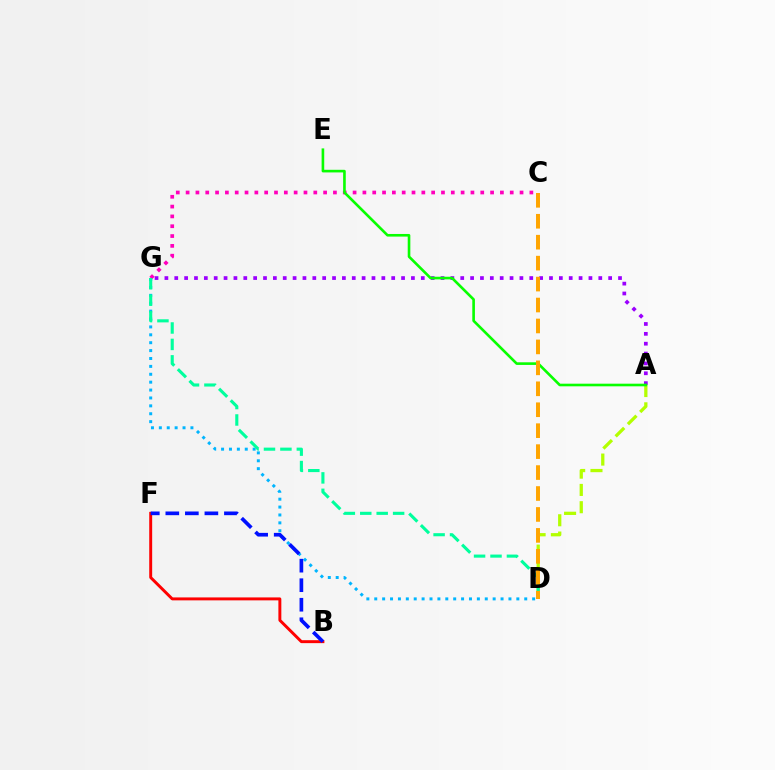{('B', 'F'): [{'color': '#ff0000', 'line_style': 'solid', 'thickness': 2.12}, {'color': '#0010ff', 'line_style': 'dashed', 'thickness': 2.65}], ('D', 'G'): [{'color': '#00b5ff', 'line_style': 'dotted', 'thickness': 2.14}, {'color': '#00ff9d', 'line_style': 'dashed', 'thickness': 2.23}], ('A', 'D'): [{'color': '#b3ff00', 'line_style': 'dashed', 'thickness': 2.35}], ('C', 'G'): [{'color': '#ff00bd', 'line_style': 'dotted', 'thickness': 2.67}], ('A', 'G'): [{'color': '#9b00ff', 'line_style': 'dotted', 'thickness': 2.68}], ('A', 'E'): [{'color': '#08ff00', 'line_style': 'solid', 'thickness': 1.89}], ('C', 'D'): [{'color': '#ffa500', 'line_style': 'dashed', 'thickness': 2.85}]}